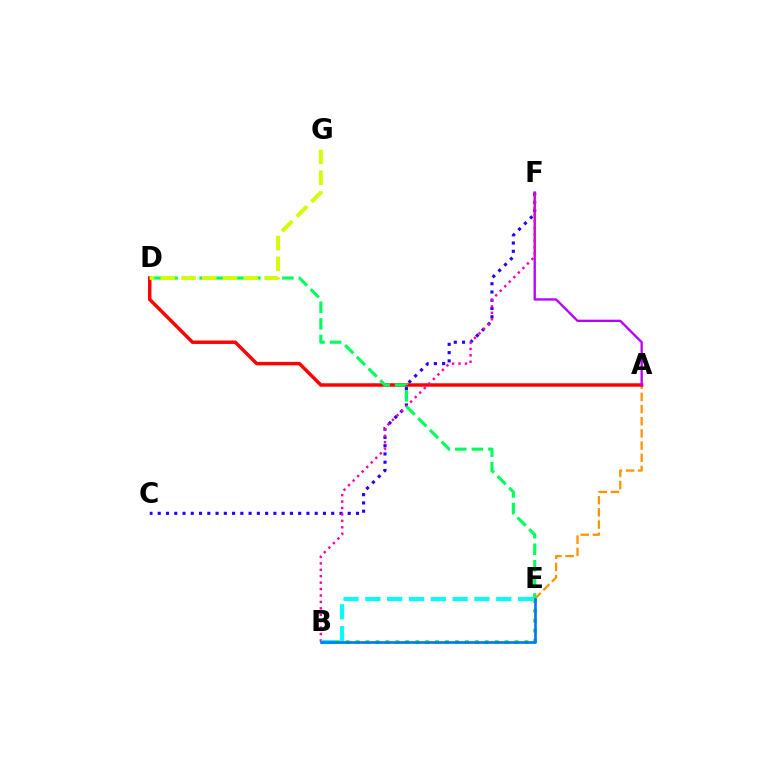{('C', 'F'): [{'color': '#2500ff', 'line_style': 'dotted', 'thickness': 2.24}], ('A', 'E'): [{'color': '#ff9400', 'line_style': 'dashed', 'thickness': 1.65}], ('A', 'D'): [{'color': '#ff0000', 'line_style': 'solid', 'thickness': 2.49}], ('A', 'F'): [{'color': '#b900ff', 'line_style': 'solid', 'thickness': 1.67}], ('B', 'E'): [{'color': '#3dff00', 'line_style': 'dotted', 'thickness': 2.7}, {'color': '#00fff6', 'line_style': 'dashed', 'thickness': 2.96}, {'color': '#0074ff', 'line_style': 'solid', 'thickness': 1.9}], ('B', 'F'): [{'color': '#ff00ac', 'line_style': 'dotted', 'thickness': 1.75}], ('D', 'E'): [{'color': '#00ff5c', 'line_style': 'dashed', 'thickness': 2.25}], ('D', 'G'): [{'color': '#d1ff00', 'line_style': 'dashed', 'thickness': 2.82}]}